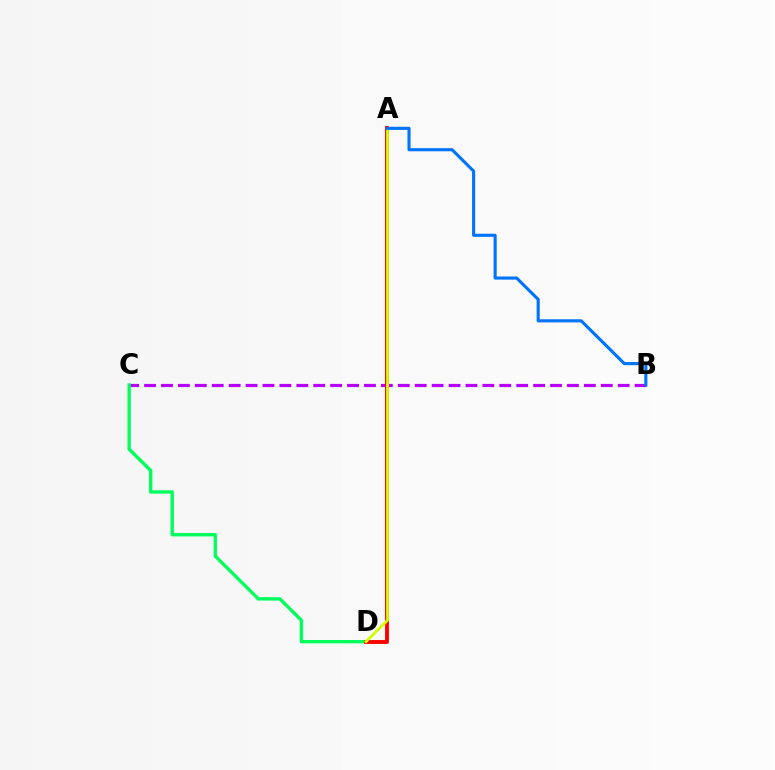{('B', 'C'): [{'color': '#b900ff', 'line_style': 'dashed', 'thickness': 2.3}], ('C', 'D'): [{'color': '#00ff5c', 'line_style': 'solid', 'thickness': 2.41}], ('A', 'D'): [{'color': '#ff0000', 'line_style': 'solid', 'thickness': 2.79}, {'color': '#d1ff00', 'line_style': 'solid', 'thickness': 1.98}], ('A', 'B'): [{'color': '#0074ff', 'line_style': 'solid', 'thickness': 2.24}]}